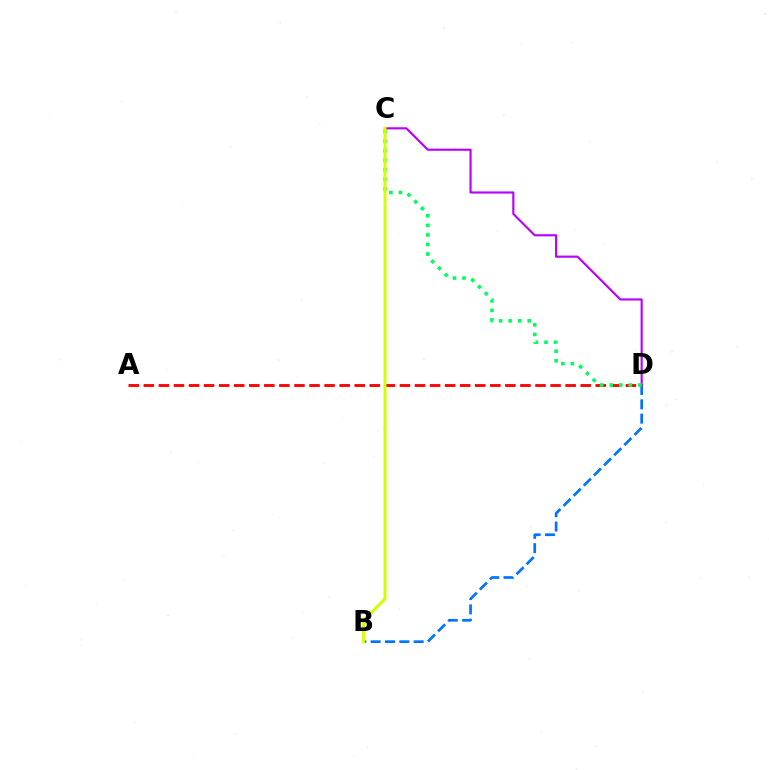{('B', 'D'): [{'color': '#0074ff', 'line_style': 'dashed', 'thickness': 1.95}], ('A', 'D'): [{'color': '#ff0000', 'line_style': 'dashed', 'thickness': 2.05}], ('C', 'D'): [{'color': '#b900ff', 'line_style': 'solid', 'thickness': 1.55}, {'color': '#00ff5c', 'line_style': 'dotted', 'thickness': 2.59}], ('B', 'C'): [{'color': '#d1ff00', 'line_style': 'solid', 'thickness': 2.17}]}